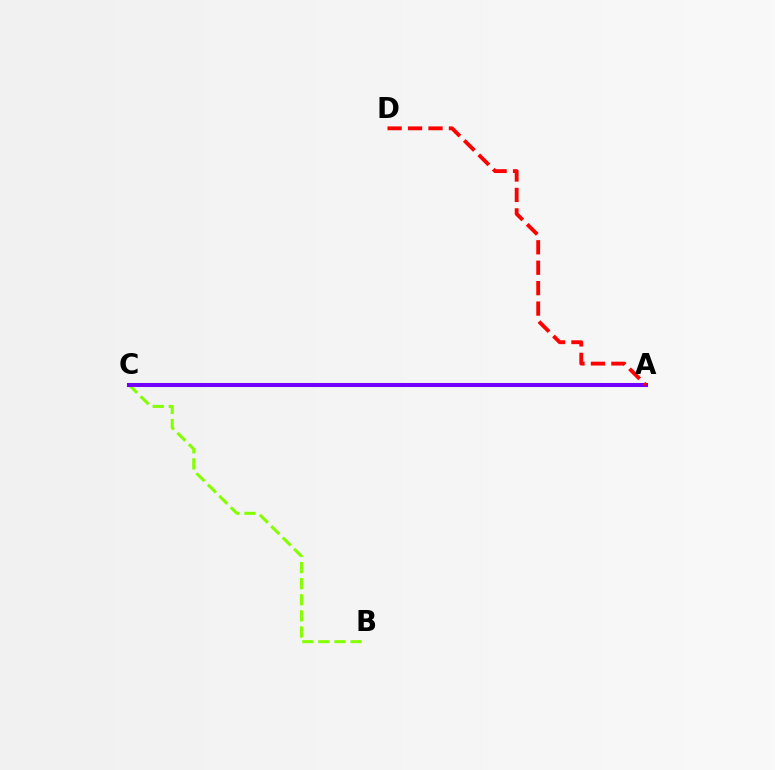{('A', 'C'): [{'color': '#00fff6', 'line_style': 'dotted', 'thickness': 2.68}, {'color': '#7200ff', 'line_style': 'solid', 'thickness': 2.91}], ('B', 'C'): [{'color': '#84ff00', 'line_style': 'dashed', 'thickness': 2.19}], ('A', 'D'): [{'color': '#ff0000', 'line_style': 'dashed', 'thickness': 2.78}]}